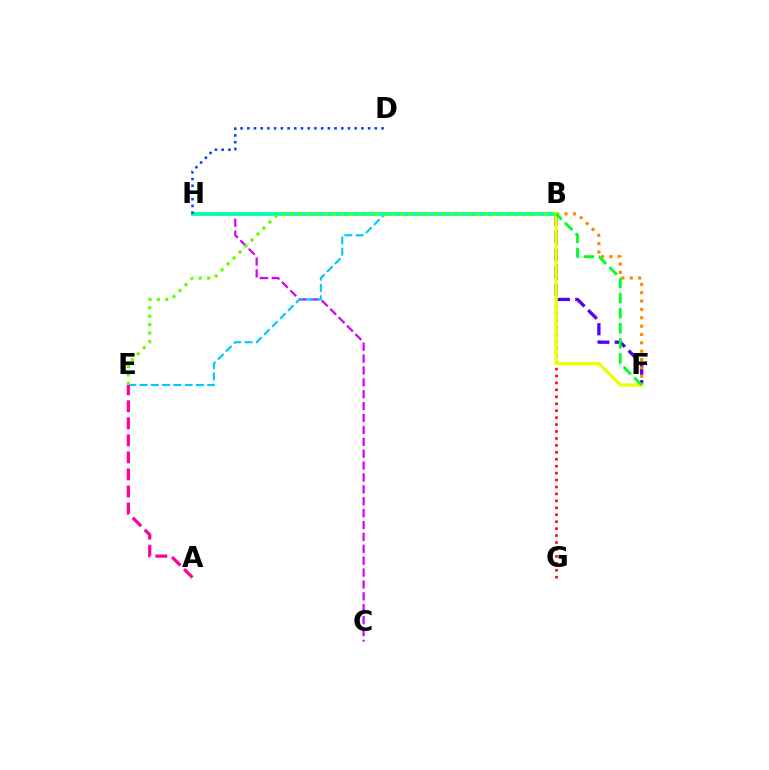{('B', 'G'): [{'color': '#ff0000', 'line_style': 'dotted', 'thickness': 1.88}], ('B', 'F'): [{'color': '#4f00ff', 'line_style': 'dashed', 'thickness': 2.37}, {'color': '#ff8800', 'line_style': 'dotted', 'thickness': 2.27}, {'color': '#eeff00', 'line_style': 'solid', 'thickness': 2.35}, {'color': '#00ff27', 'line_style': 'dashed', 'thickness': 2.05}], ('C', 'H'): [{'color': '#d600ff', 'line_style': 'dashed', 'thickness': 1.62}], ('B', 'E'): [{'color': '#00c7ff', 'line_style': 'dashed', 'thickness': 1.53}, {'color': '#66ff00', 'line_style': 'dotted', 'thickness': 2.3}], ('B', 'H'): [{'color': '#00ffaf', 'line_style': 'solid', 'thickness': 2.73}], ('A', 'E'): [{'color': '#ff00a0', 'line_style': 'dashed', 'thickness': 2.31}], ('D', 'H'): [{'color': '#003fff', 'line_style': 'dotted', 'thickness': 1.82}]}